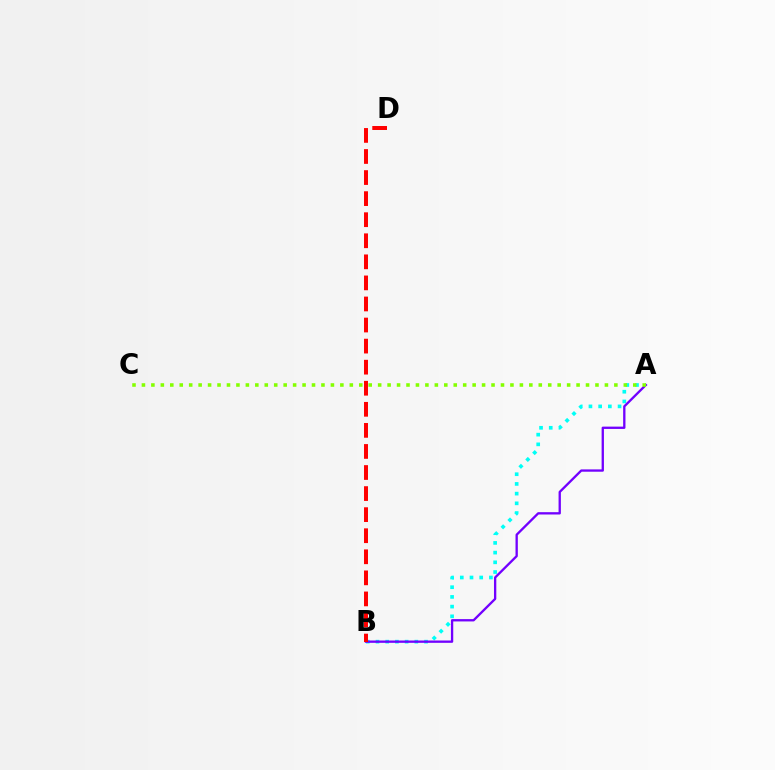{('A', 'B'): [{'color': '#00fff6', 'line_style': 'dotted', 'thickness': 2.64}, {'color': '#7200ff', 'line_style': 'solid', 'thickness': 1.67}], ('A', 'C'): [{'color': '#84ff00', 'line_style': 'dotted', 'thickness': 2.57}], ('B', 'D'): [{'color': '#ff0000', 'line_style': 'dashed', 'thickness': 2.86}]}